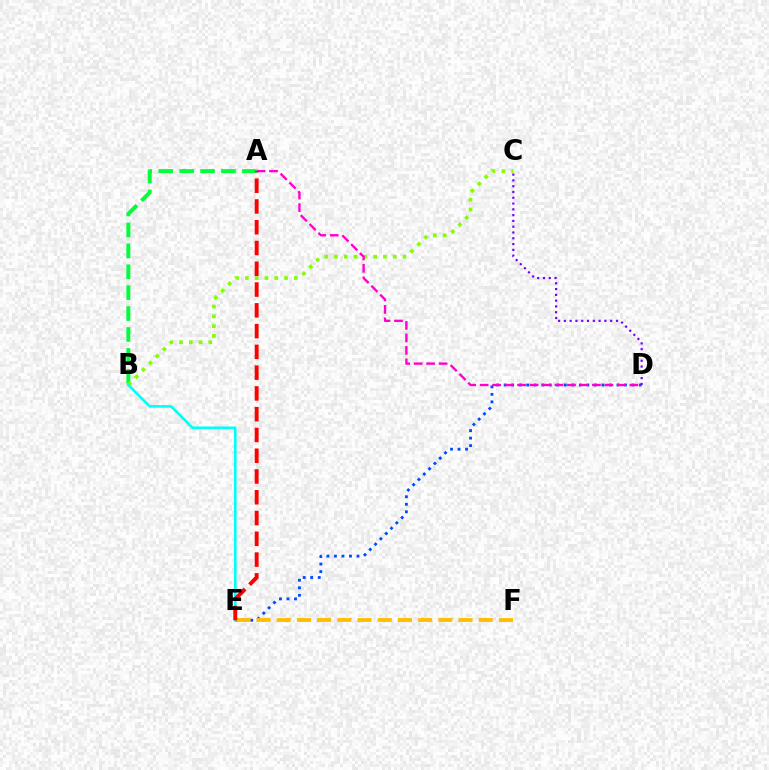{('A', 'B'): [{'color': '#00ff39', 'line_style': 'dashed', 'thickness': 2.84}], ('B', 'C'): [{'color': '#84ff00', 'line_style': 'dotted', 'thickness': 2.66}], ('D', 'E'): [{'color': '#004bff', 'line_style': 'dotted', 'thickness': 2.04}], ('A', 'D'): [{'color': '#ff00cf', 'line_style': 'dashed', 'thickness': 1.7}], ('B', 'E'): [{'color': '#00fff6', 'line_style': 'solid', 'thickness': 1.87}], ('E', 'F'): [{'color': '#ffbd00', 'line_style': 'dashed', 'thickness': 2.74}], ('A', 'E'): [{'color': '#ff0000', 'line_style': 'dashed', 'thickness': 2.82}], ('C', 'D'): [{'color': '#7200ff', 'line_style': 'dotted', 'thickness': 1.57}]}